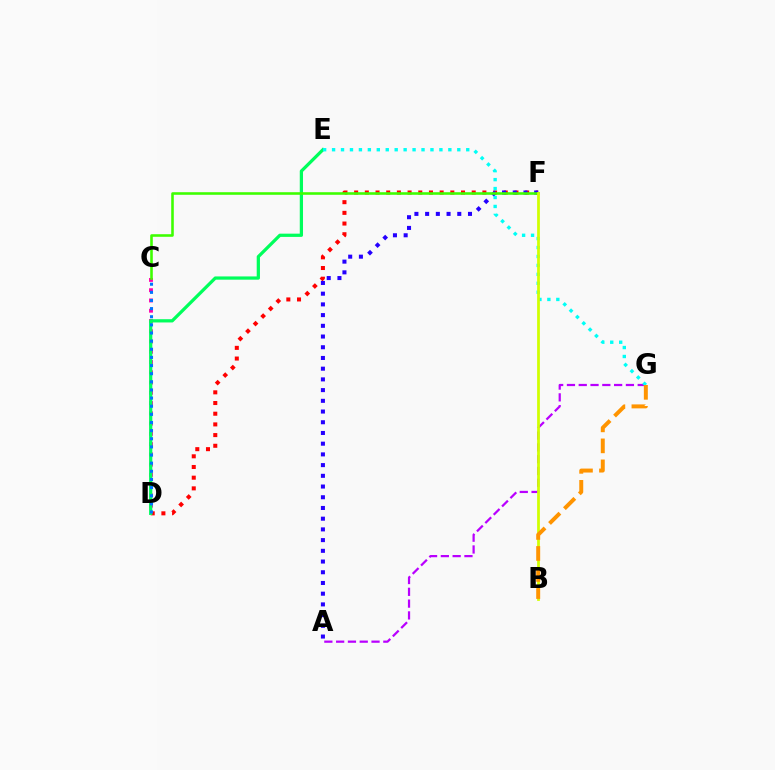{('D', 'F'): [{'color': '#ff0000', 'line_style': 'dotted', 'thickness': 2.9}], ('C', 'D'): [{'color': '#ff00ac', 'line_style': 'dotted', 'thickness': 2.79}, {'color': '#0074ff', 'line_style': 'dotted', 'thickness': 2.21}], ('D', 'E'): [{'color': '#00ff5c', 'line_style': 'solid', 'thickness': 2.34}], ('A', 'F'): [{'color': '#2500ff', 'line_style': 'dotted', 'thickness': 2.91}], ('C', 'F'): [{'color': '#3dff00', 'line_style': 'solid', 'thickness': 1.86}], ('A', 'G'): [{'color': '#b900ff', 'line_style': 'dashed', 'thickness': 1.6}], ('E', 'G'): [{'color': '#00fff6', 'line_style': 'dotted', 'thickness': 2.43}], ('B', 'F'): [{'color': '#d1ff00', 'line_style': 'solid', 'thickness': 1.98}], ('B', 'G'): [{'color': '#ff9400', 'line_style': 'dashed', 'thickness': 2.85}]}